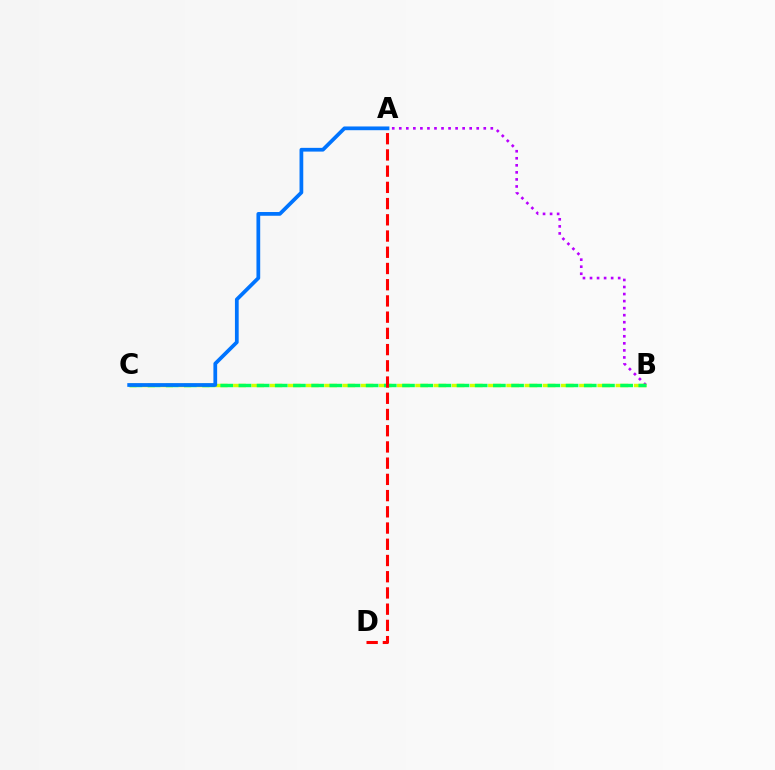{('A', 'B'): [{'color': '#b900ff', 'line_style': 'dotted', 'thickness': 1.91}], ('B', 'C'): [{'color': '#d1ff00', 'line_style': 'dashed', 'thickness': 2.47}, {'color': '#00ff5c', 'line_style': 'dashed', 'thickness': 2.47}], ('A', 'D'): [{'color': '#ff0000', 'line_style': 'dashed', 'thickness': 2.2}], ('A', 'C'): [{'color': '#0074ff', 'line_style': 'solid', 'thickness': 2.69}]}